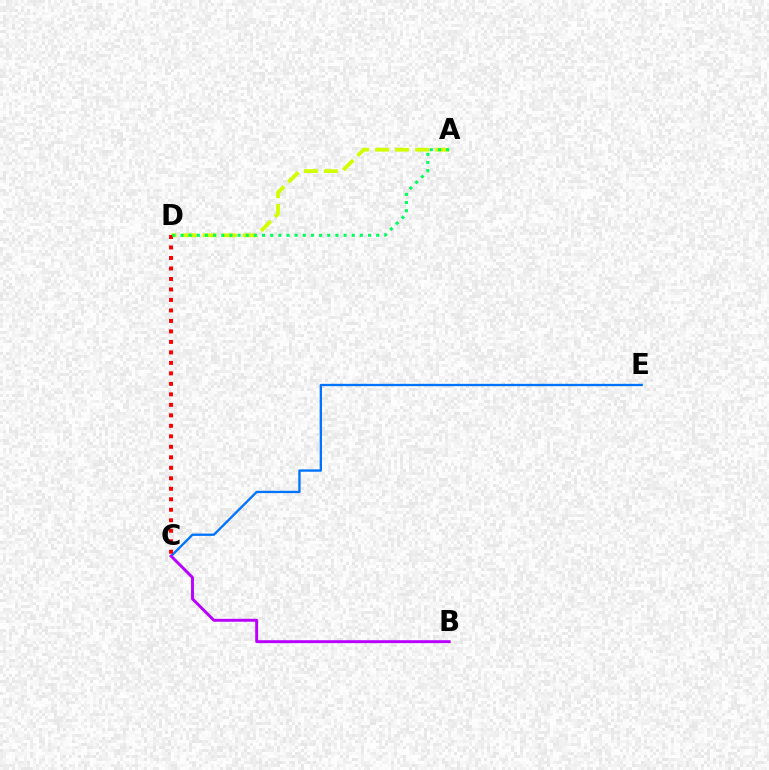{('C', 'E'): [{'color': '#0074ff', 'line_style': 'solid', 'thickness': 1.68}], ('A', 'D'): [{'color': '#d1ff00', 'line_style': 'dashed', 'thickness': 2.72}, {'color': '#00ff5c', 'line_style': 'dotted', 'thickness': 2.22}], ('C', 'D'): [{'color': '#ff0000', 'line_style': 'dotted', 'thickness': 2.85}], ('B', 'C'): [{'color': '#b900ff', 'line_style': 'solid', 'thickness': 2.1}]}